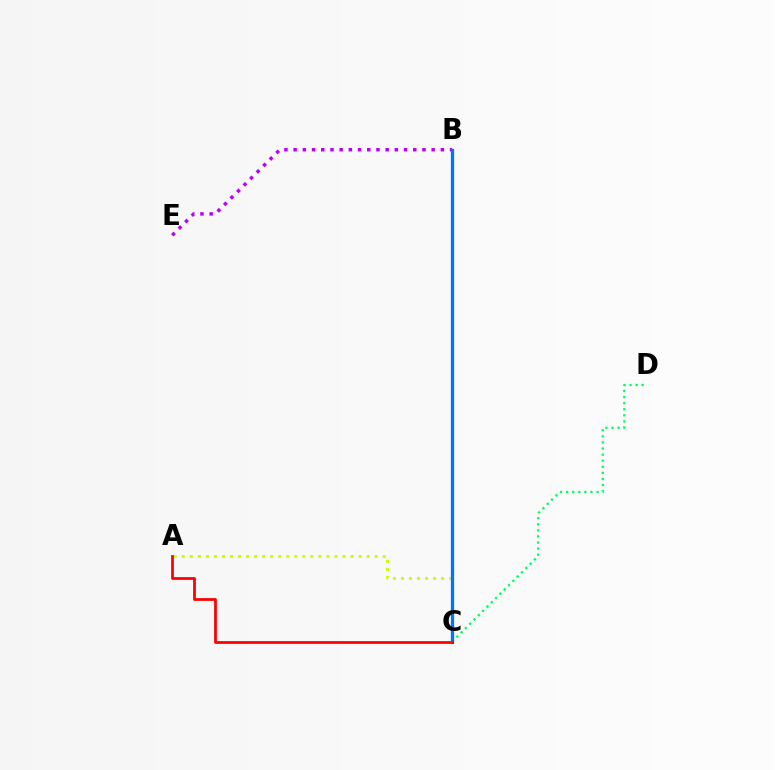{('A', 'C'): [{'color': '#d1ff00', 'line_style': 'dotted', 'thickness': 2.18}, {'color': '#ff0000', 'line_style': 'solid', 'thickness': 1.97}], ('B', 'E'): [{'color': '#b900ff', 'line_style': 'dotted', 'thickness': 2.5}], ('C', 'D'): [{'color': '#00ff5c', 'line_style': 'dotted', 'thickness': 1.65}], ('B', 'C'): [{'color': '#0074ff', 'line_style': 'solid', 'thickness': 2.35}]}